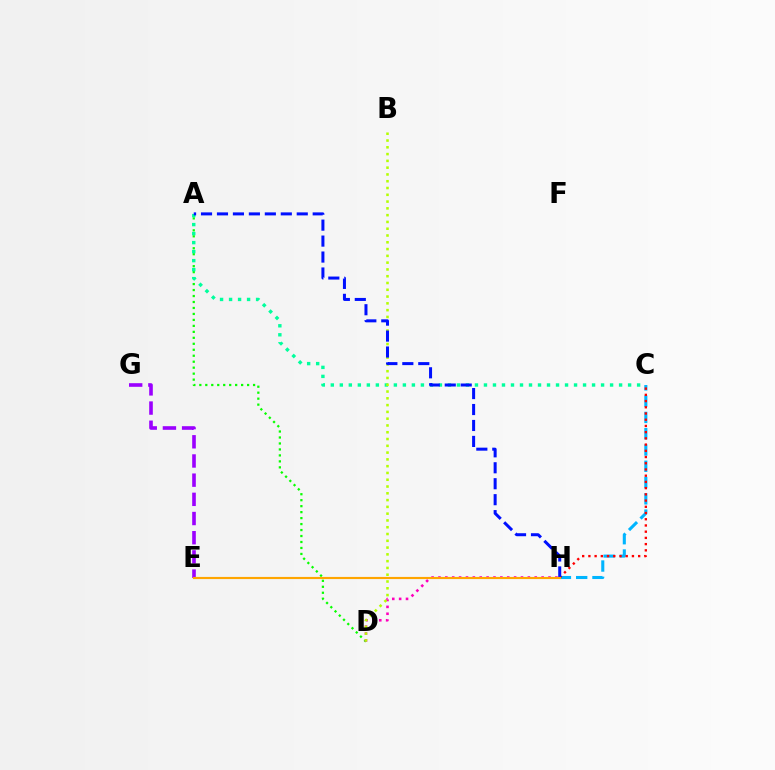{('A', 'D'): [{'color': '#08ff00', 'line_style': 'dotted', 'thickness': 1.62}], ('C', 'H'): [{'color': '#00b5ff', 'line_style': 'dashed', 'thickness': 2.21}, {'color': '#ff0000', 'line_style': 'dotted', 'thickness': 1.69}], ('A', 'C'): [{'color': '#00ff9d', 'line_style': 'dotted', 'thickness': 2.45}], ('E', 'G'): [{'color': '#9b00ff', 'line_style': 'dashed', 'thickness': 2.61}], ('D', 'H'): [{'color': '#ff00bd', 'line_style': 'dotted', 'thickness': 1.87}], ('B', 'D'): [{'color': '#b3ff00', 'line_style': 'dotted', 'thickness': 1.84}], ('A', 'H'): [{'color': '#0010ff', 'line_style': 'dashed', 'thickness': 2.17}], ('E', 'H'): [{'color': '#ffa500', 'line_style': 'solid', 'thickness': 1.55}]}